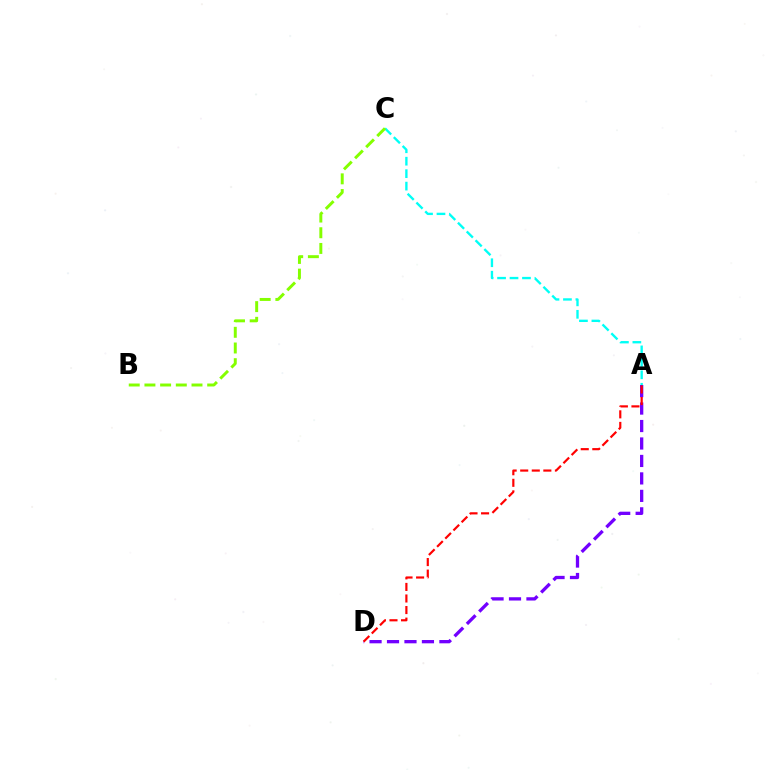{('A', 'D'): [{'color': '#7200ff', 'line_style': 'dashed', 'thickness': 2.37}, {'color': '#ff0000', 'line_style': 'dashed', 'thickness': 1.57}], ('A', 'C'): [{'color': '#00fff6', 'line_style': 'dashed', 'thickness': 1.69}], ('B', 'C'): [{'color': '#84ff00', 'line_style': 'dashed', 'thickness': 2.13}]}